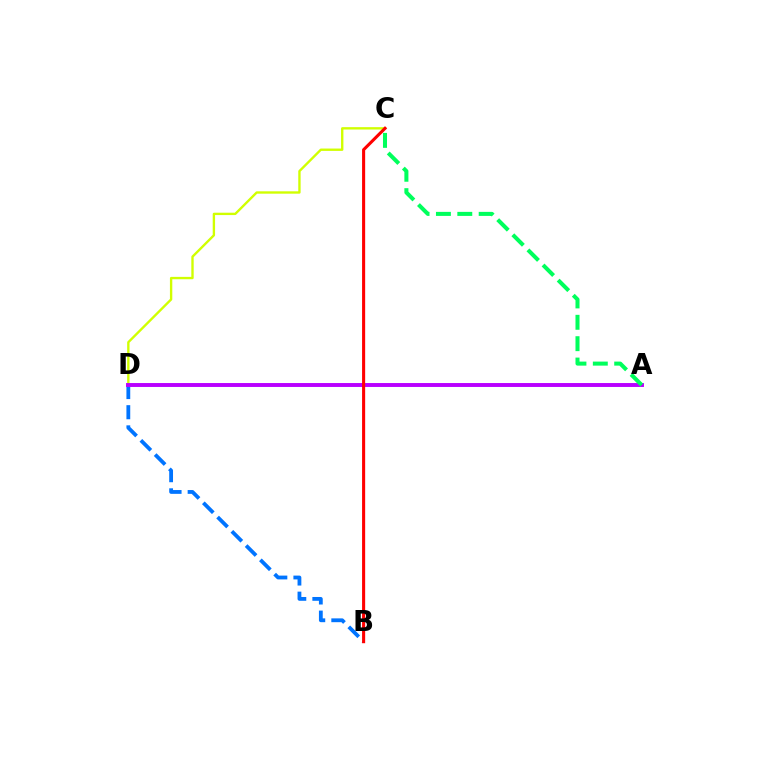{('B', 'D'): [{'color': '#0074ff', 'line_style': 'dashed', 'thickness': 2.74}], ('C', 'D'): [{'color': '#d1ff00', 'line_style': 'solid', 'thickness': 1.7}], ('A', 'D'): [{'color': '#b900ff', 'line_style': 'solid', 'thickness': 2.82}], ('A', 'C'): [{'color': '#00ff5c', 'line_style': 'dashed', 'thickness': 2.9}], ('B', 'C'): [{'color': '#ff0000', 'line_style': 'solid', 'thickness': 2.22}]}